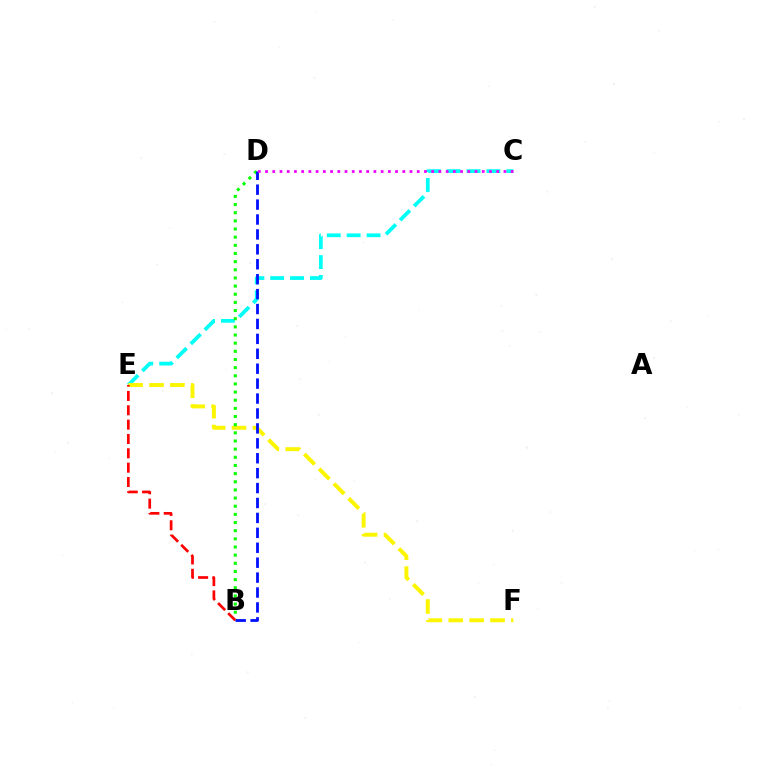{('C', 'E'): [{'color': '#00fff6', 'line_style': 'dashed', 'thickness': 2.7}], ('E', 'F'): [{'color': '#fcf500', 'line_style': 'dashed', 'thickness': 2.84}], ('B', 'D'): [{'color': '#08ff00', 'line_style': 'dotted', 'thickness': 2.22}, {'color': '#0010ff', 'line_style': 'dashed', 'thickness': 2.03}], ('C', 'D'): [{'color': '#ee00ff', 'line_style': 'dotted', 'thickness': 1.96}], ('B', 'E'): [{'color': '#ff0000', 'line_style': 'dashed', 'thickness': 1.95}]}